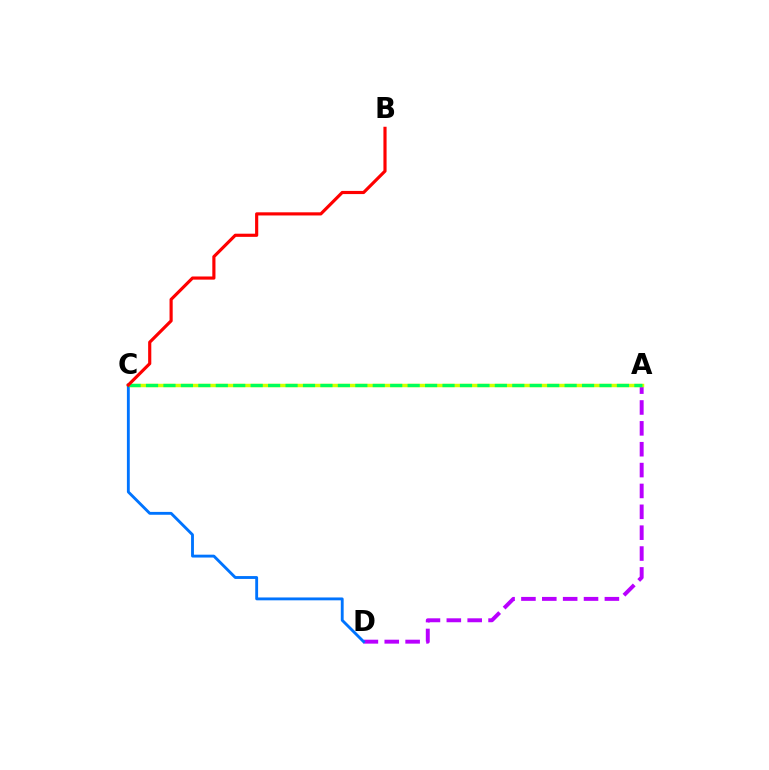{('A', 'D'): [{'color': '#b900ff', 'line_style': 'dashed', 'thickness': 2.83}], ('A', 'C'): [{'color': '#d1ff00', 'line_style': 'solid', 'thickness': 2.5}, {'color': '#00ff5c', 'line_style': 'dashed', 'thickness': 2.37}], ('C', 'D'): [{'color': '#0074ff', 'line_style': 'solid', 'thickness': 2.06}], ('B', 'C'): [{'color': '#ff0000', 'line_style': 'solid', 'thickness': 2.27}]}